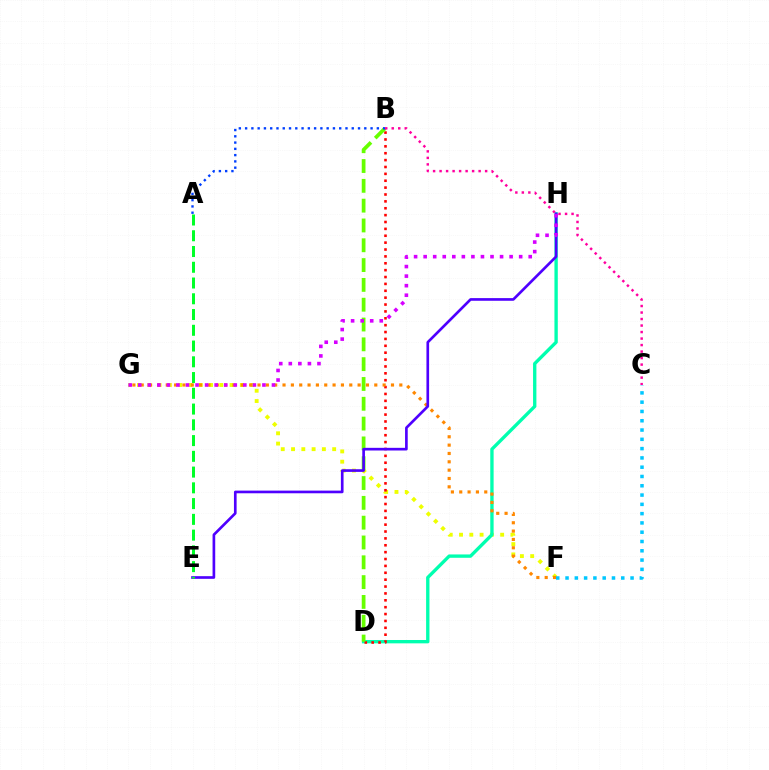{('F', 'G'): [{'color': '#eeff00', 'line_style': 'dotted', 'thickness': 2.79}, {'color': '#ff8800', 'line_style': 'dotted', 'thickness': 2.27}], ('D', 'H'): [{'color': '#00ffaf', 'line_style': 'solid', 'thickness': 2.41}], ('B', 'D'): [{'color': '#ff0000', 'line_style': 'dotted', 'thickness': 1.87}, {'color': '#66ff00', 'line_style': 'dashed', 'thickness': 2.69}], ('B', 'C'): [{'color': '#ff00a0', 'line_style': 'dotted', 'thickness': 1.77}], ('E', 'H'): [{'color': '#4f00ff', 'line_style': 'solid', 'thickness': 1.92}], ('A', 'B'): [{'color': '#003fff', 'line_style': 'dotted', 'thickness': 1.7}], ('C', 'F'): [{'color': '#00c7ff', 'line_style': 'dotted', 'thickness': 2.52}], ('A', 'E'): [{'color': '#00ff27', 'line_style': 'dashed', 'thickness': 2.14}], ('G', 'H'): [{'color': '#d600ff', 'line_style': 'dotted', 'thickness': 2.6}]}